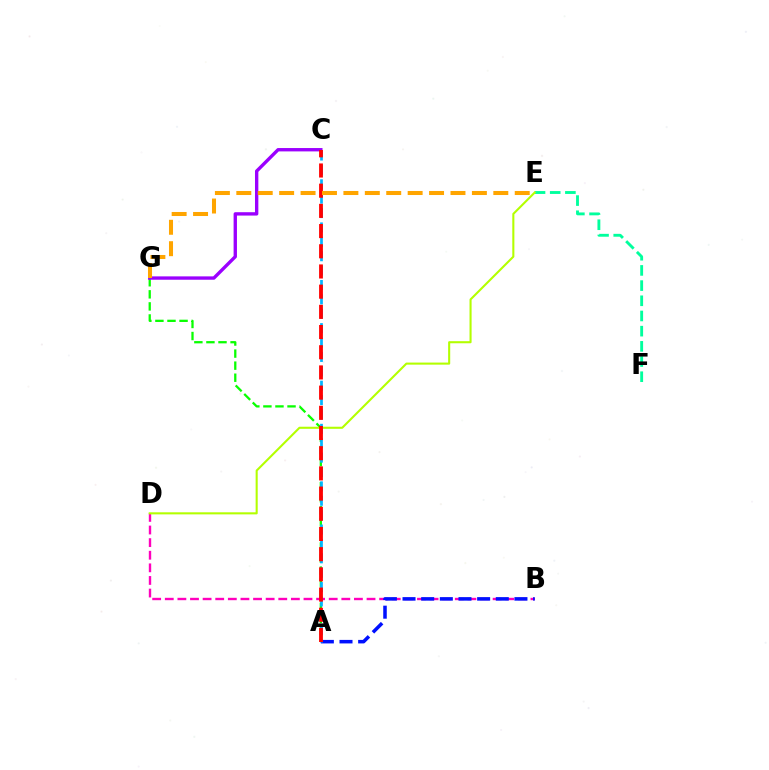{('E', 'F'): [{'color': '#00ff9d', 'line_style': 'dashed', 'thickness': 2.06}], ('B', 'D'): [{'color': '#ff00bd', 'line_style': 'dashed', 'thickness': 1.71}], ('A', 'B'): [{'color': '#0010ff', 'line_style': 'dashed', 'thickness': 2.53}], ('A', 'G'): [{'color': '#08ff00', 'line_style': 'dashed', 'thickness': 1.64}], ('C', 'G'): [{'color': '#9b00ff', 'line_style': 'solid', 'thickness': 2.42}], ('D', 'E'): [{'color': '#b3ff00', 'line_style': 'solid', 'thickness': 1.5}], ('A', 'C'): [{'color': '#00b5ff', 'line_style': 'dashed', 'thickness': 1.95}, {'color': '#ff0000', 'line_style': 'dashed', 'thickness': 2.74}], ('E', 'G'): [{'color': '#ffa500', 'line_style': 'dashed', 'thickness': 2.91}]}